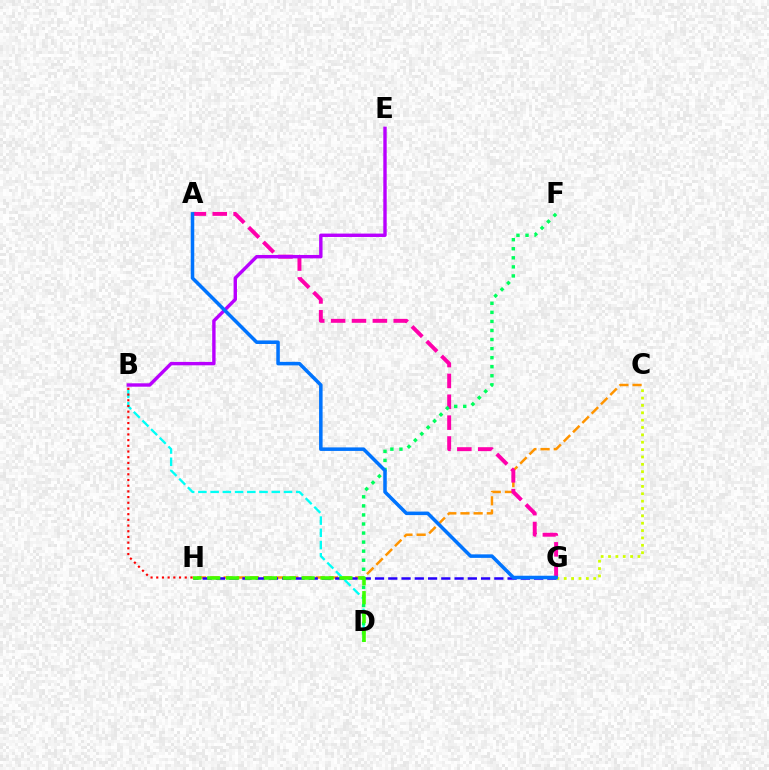{('C', 'G'): [{'color': '#d1ff00', 'line_style': 'dotted', 'thickness': 2.0}], ('C', 'H'): [{'color': '#ff9400', 'line_style': 'dashed', 'thickness': 1.79}], ('G', 'H'): [{'color': '#2500ff', 'line_style': 'dashed', 'thickness': 1.8}], ('B', 'D'): [{'color': '#00fff6', 'line_style': 'dashed', 'thickness': 1.66}], ('A', 'G'): [{'color': '#ff00ac', 'line_style': 'dashed', 'thickness': 2.83}, {'color': '#0074ff', 'line_style': 'solid', 'thickness': 2.54}], ('B', 'E'): [{'color': '#b900ff', 'line_style': 'solid', 'thickness': 2.45}], ('D', 'F'): [{'color': '#00ff5c', 'line_style': 'dotted', 'thickness': 2.46}], ('D', 'H'): [{'color': '#3dff00', 'line_style': 'dashed', 'thickness': 2.56}], ('B', 'H'): [{'color': '#ff0000', 'line_style': 'dotted', 'thickness': 1.55}]}